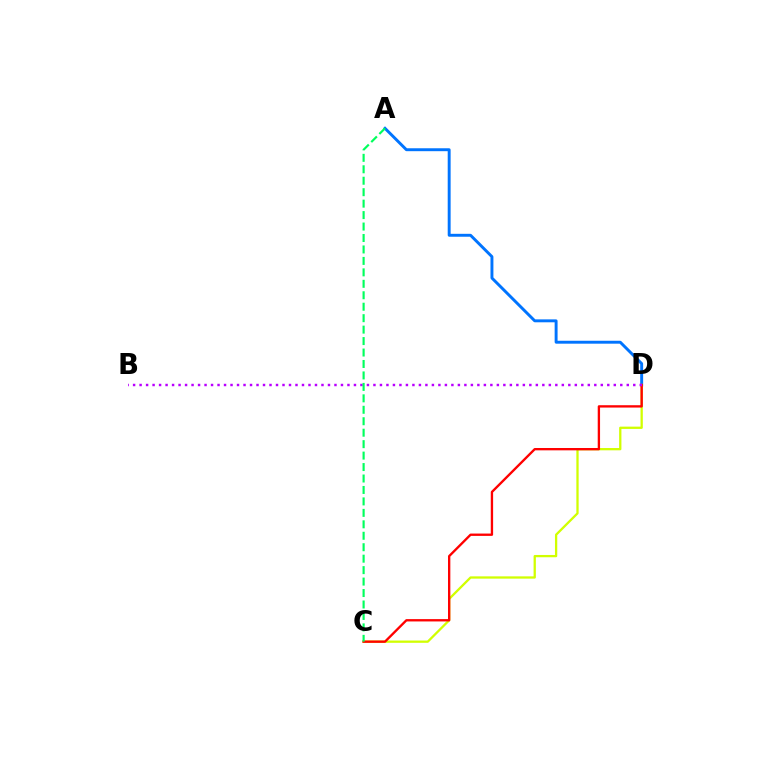{('A', 'D'): [{'color': '#0074ff', 'line_style': 'solid', 'thickness': 2.1}], ('C', 'D'): [{'color': '#d1ff00', 'line_style': 'solid', 'thickness': 1.65}, {'color': '#ff0000', 'line_style': 'solid', 'thickness': 1.68}], ('B', 'D'): [{'color': '#b900ff', 'line_style': 'dotted', 'thickness': 1.76}], ('A', 'C'): [{'color': '#00ff5c', 'line_style': 'dashed', 'thickness': 1.56}]}